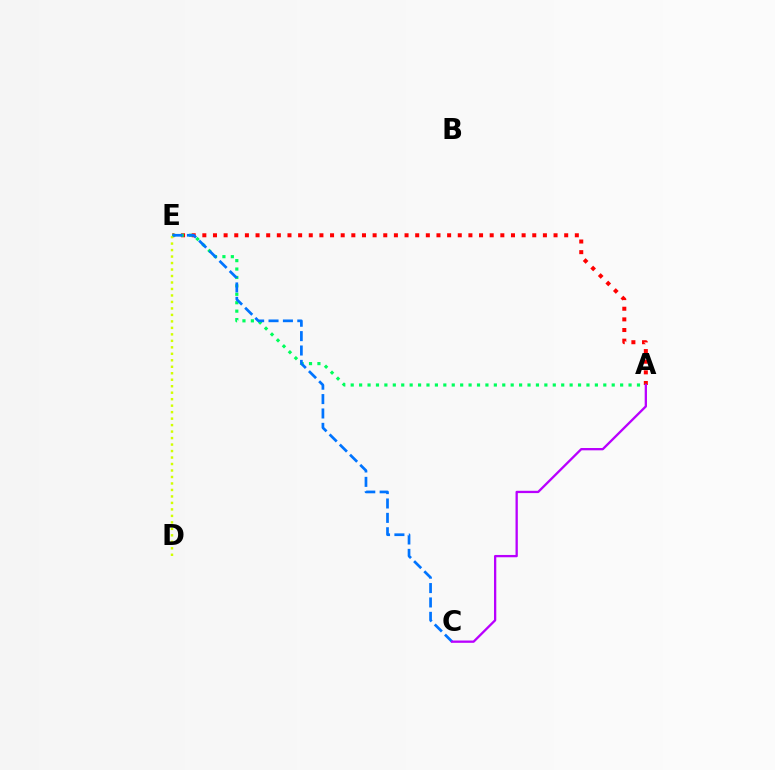{('A', 'E'): [{'color': '#ff0000', 'line_style': 'dotted', 'thickness': 2.89}, {'color': '#00ff5c', 'line_style': 'dotted', 'thickness': 2.29}], ('D', 'E'): [{'color': '#d1ff00', 'line_style': 'dotted', 'thickness': 1.76}], ('C', 'E'): [{'color': '#0074ff', 'line_style': 'dashed', 'thickness': 1.95}], ('A', 'C'): [{'color': '#b900ff', 'line_style': 'solid', 'thickness': 1.66}]}